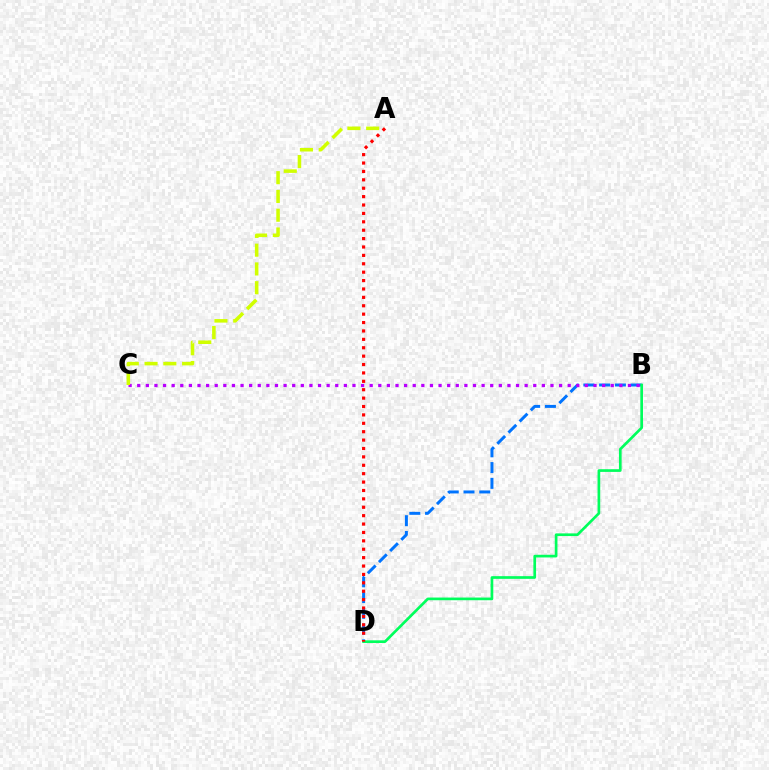{('B', 'D'): [{'color': '#0074ff', 'line_style': 'dashed', 'thickness': 2.14}, {'color': '#00ff5c', 'line_style': 'solid', 'thickness': 1.93}], ('B', 'C'): [{'color': '#b900ff', 'line_style': 'dotted', 'thickness': 2.34}], ('A', 'C'): [{'color': '#d1ff00', 'line_style': 'dashed', 'thickness': 2.55}], ('A', 'D'): [{'color': '#ff0000', 'line_style': 'dotted', 'thickness': 2.28}]}